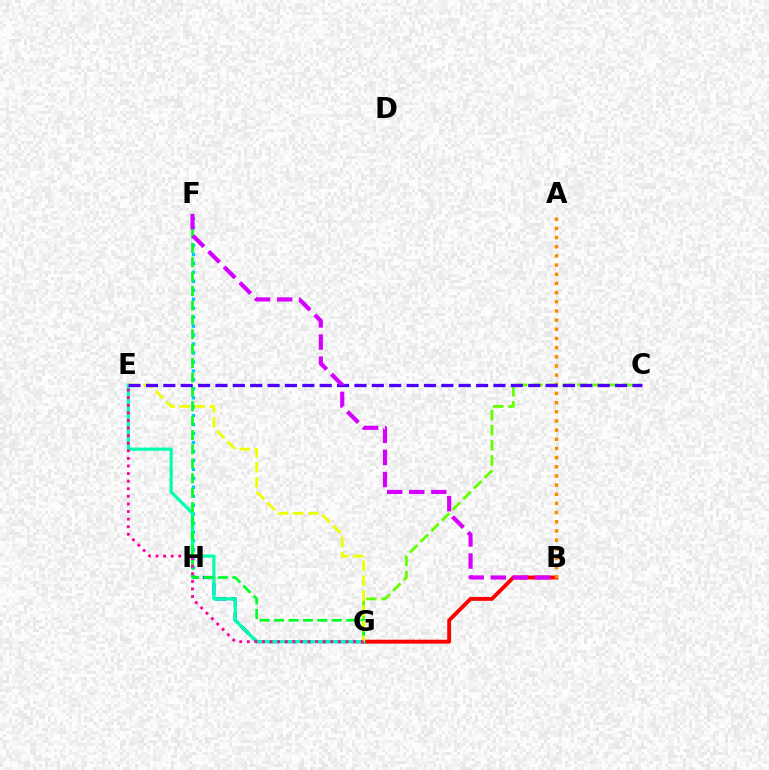{('B', 'G'): [{'color': '#ff0000', 'line_style': 'solid', 'thickness': 2.8}], ('F', 'H'): [{'color': '#00c7ff', 'line_style': 'dotted', 'thickness': 2.43}], ('G', 'H'): [{'color': '#003fff', 'line_style': 'dashed', 'thickness': 2.27}], ('A', 'B'): [{'color': '#ff8800', 'line_style': 'dotted', 'thickness': 2.49}], ('E', 'G'): [{'color': '#00ffaf', 'line_style': 'solid', 'thickness': 2.31}, {'color': '#eeff00', 'line_style': 'dashed', 'thickness': 2.04}, {'color': '#ff00a0', 'line_style': 'dotted', 'thickness': 2.06}], ('C', 'G'): [{'color': '#66ff00', 'line_style': 'dashed', 'thickness': 2.05}], ('F', 'G'): [{'color': '#00ff27', 'line_style': 'dashed', 'thickness': 1.96}], ('C', 'E'): [{'color': '#4f00ff', 'line_style': 'dashed', 'thickness': 2.36}], ('B', 'F'): [{'color': '#d600ff', 'line_style': 'dashed', 'thickness': 3.0}]}